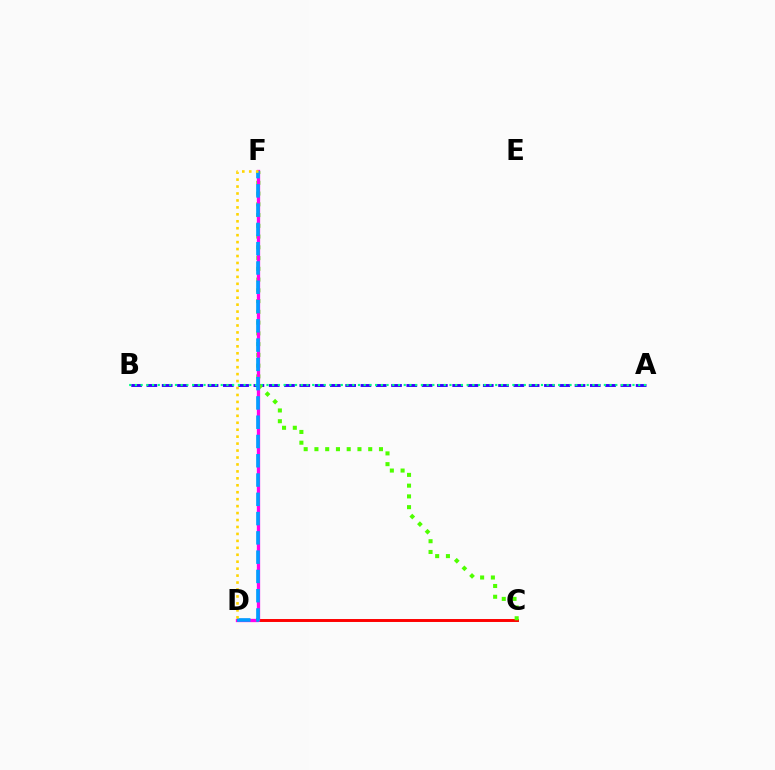{('C', 'D'): [{'color': '#ff0000', 'line_style': 'solid', 'thickness': 2.12}], ('A', 'B'): [{'color': '#3700ff', 'line_style': 'dashed', 'thickness': 2.08}, {'color': '#00ff86', 'line_style': 'dotted', 'thickness': 1.55}], ('C', 'F'): [{'color': '#4fff00', 'line_style': 'dotted', 'thickness': 2.92}], ('D', 'F'): [{'color': '#ff00ed', 'line_style': 'solid', 'thickness': 2.37}, {'color': '#009eff', 'line_style': 'dashed', 'thickness': 2.62}, {'color': '#ffd500', 'line_style': 'dotted', 'thickness': 1.89}]}